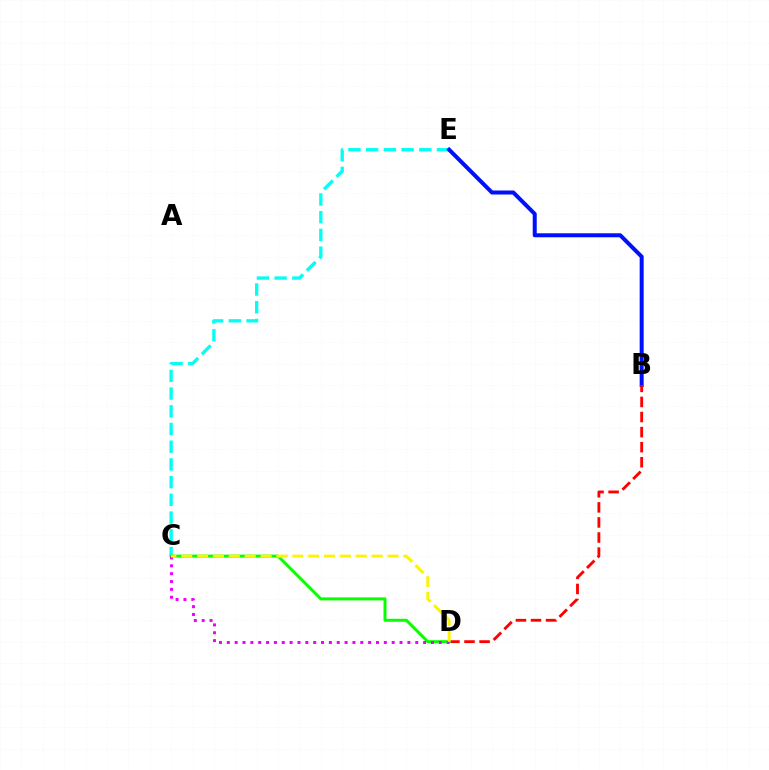{('C', 'E'): [{'color': '#00fff6', 'line_style': 'dashed', 'thickness': 2.41}], ('B', 'E'): [{'color': '#0010ff', 'line_style': 'solid', 'thickness': 2.88}], ('B', 'D'): [{'color': '#ff0000', 'line_style': 'dashed', 'thickness': 2.05}], ('C', 'D'): [{'color': '#08ff00', 'line_style': 'solid', 'thickness': 2.15}, {'color': '#ee00ff', 'line_style': 'dotted', 'thickness': 2.13}, {'color': '#fcf500', 'line_style': 'dashed', 'thickness': 2.16}]}